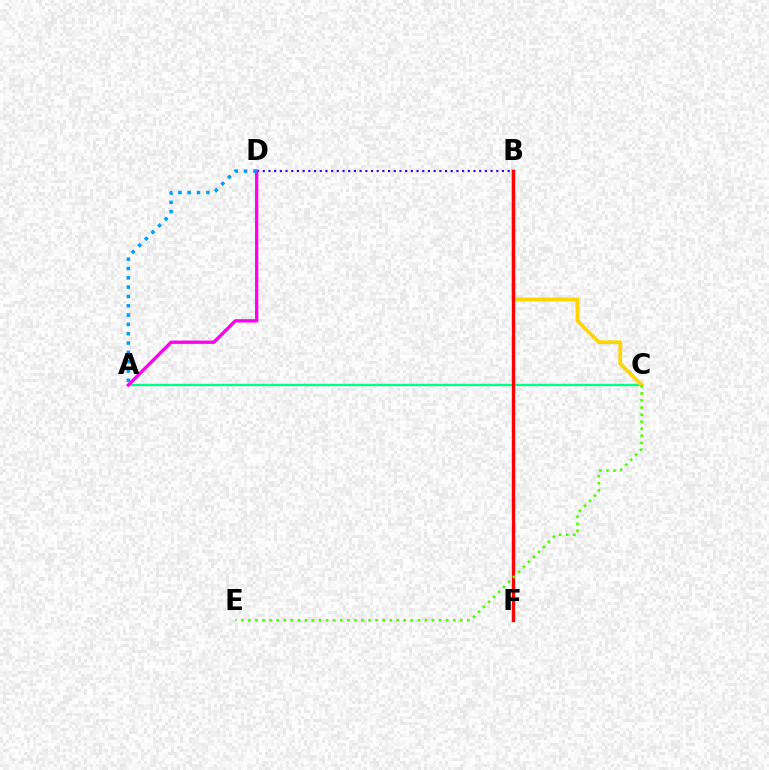{('B', 'D'): [{'color': '#3700ff', 'line_style': 'dotted', 'thickness': 1.55}], ('A', 'C'): [{'color': '#00ff86', 'line_style': 'solid', 'thickness': 1.62}], ('B', 'C'): [{'color': '#ffd500', 'line_style': 'solid', 'thickness': 2.69}], ('B', 'F'): [{'color': '#ff0000', 'line_style': 'solid', 'thickness': 2.42}], ('A', 'D'): [{'color': '#ff00ed', 'line_style': 'solid', 'thickness': 2.37}, {'color': '#009eff', 'line_style': 'dotted', 'thickness': 2.53}], ('C', 'E'): [{'color': '#4fff00', 'line_style': 'dotted', 'thickness': 1.92}]}